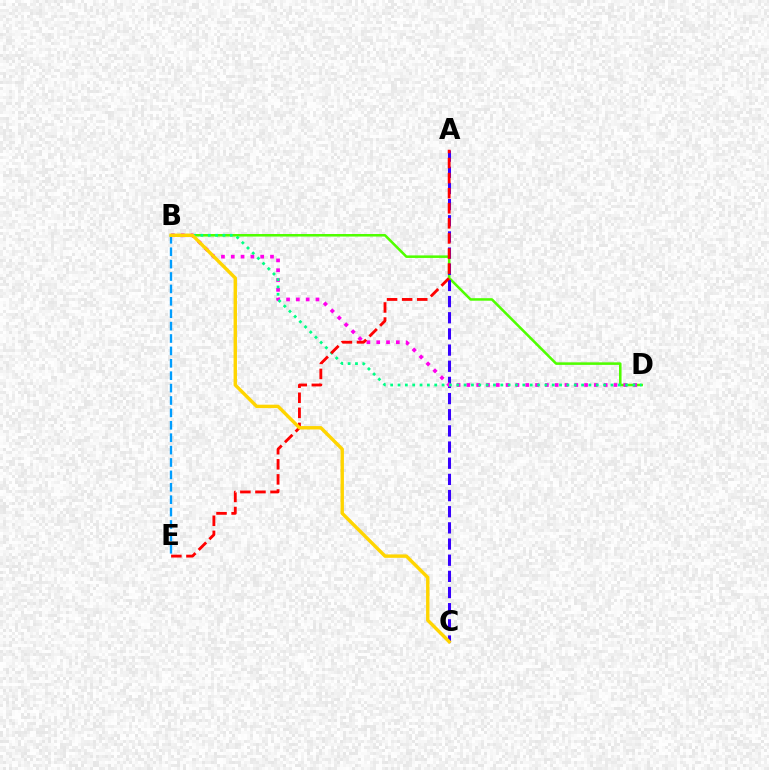{('B', 'D'): [{'color': '#4fff00', 'line_style': 'solid', 'thickness': 1.83}, {'color': '#ff00ed', 'line_style': 'dotted', 'thickness': 2.66}, {'color': '#00ff86', 'line_style': 'dotted', 'thickness': 2.0}], ('A', 'C'): [{'color': '#3700ff', 'line_style': 'dashed', 'thickness': 2.2}], ('B', 'E'): [{'color': '#009eff', 'line_style': 'dashed', 'thickness': 1.68}], ('A', 'E'): [{'color': '#ff0000', 'line_style': 'dashed', 'thickness': 2.05}], ('B', 'C'): [{'color': '#ffd500', 'line_style': 'solid', 'thickness': 2.45}]}